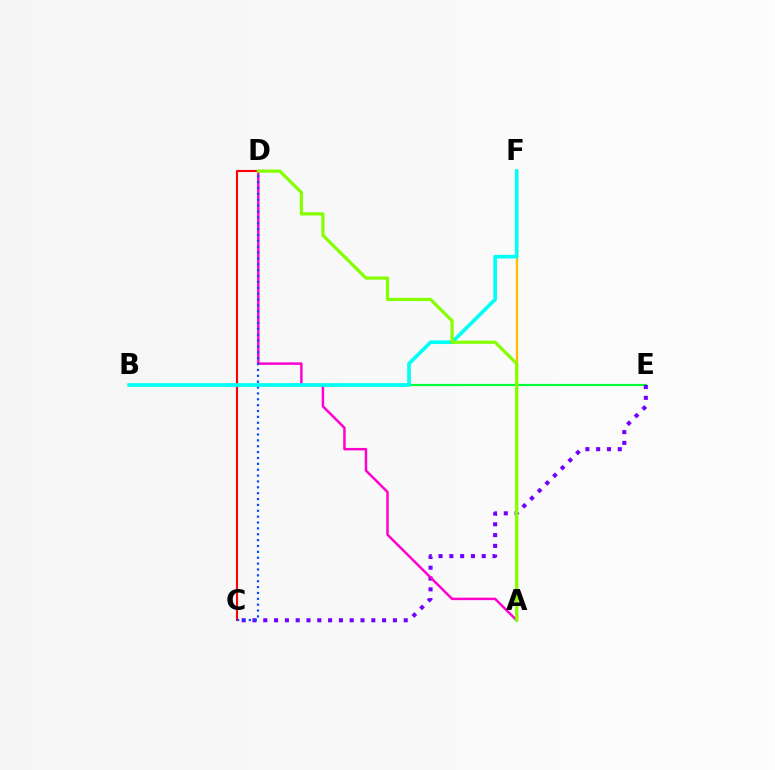{('B', 'E'): [{'color': '#00ff39', 'line_style': 'solid', 'thickness': 1.57}], ('C', 'D'): [{'color': '#ff0000', 'line_style': 'solid', 'thickness': 1.51}, {'color': '#004bff', 'line_style': 'dotted', 'thickness': 1.59}], ('C', 'E'): [{'color': '#7200ff', 'line_style': 'dotted', 'thickness': 2.94}], ('A', 'D'): [{'color': '#ff00cf', 'line_style': 'solid', 'thickness': 1.78}, {'color': '#84ff00', 'line_style': 'solid', 'thickness': 2.29}], ('A', 'F'): [{'color': '#ffbd00', 'line_style': 'solid', 'thickness': 1.69}], ('B', 'F'): [{'color': '#00fff6', 'line_style': 'solid', 'thickness': 2.64}]}